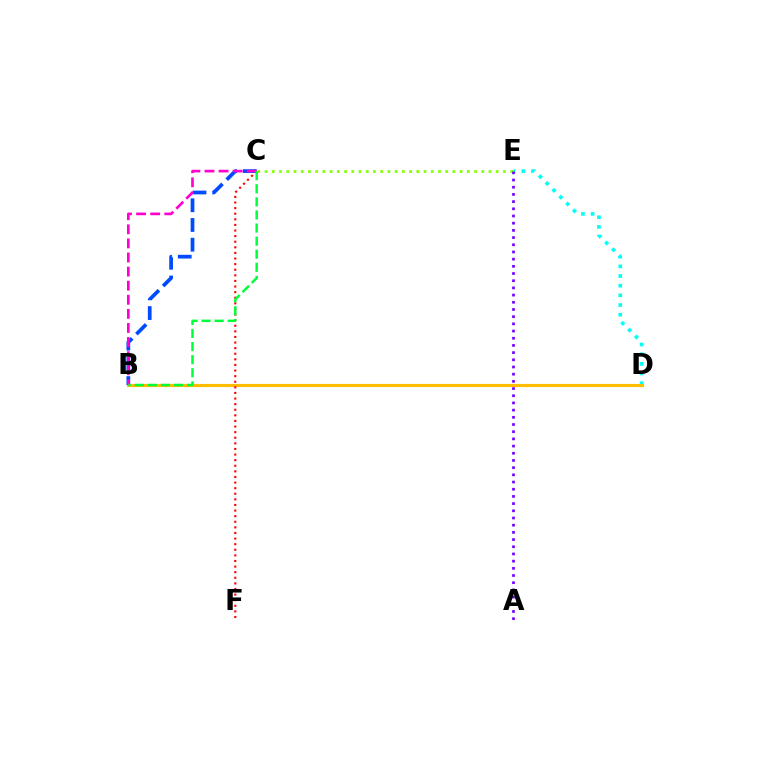{('D', 'E'): [{'color': '#00fff6', 'line_style': 'dotted', 'thickness': 2.63}], ('B', 'D'): [{'color': '#ffbd00', 'line_style': 'solid', 'thickness': 2.26}], ('C', 'F'): [{'color': '#ff0000', 'line_style': 'dotted', 'thickness': 1.52}], ('C', 'E'): [{'color': '#84ff00', 'line_style': 'dotted', 'thickness': 1.96}], ('B', 'C'): [{'color': '#004bff', 'line_style': 'dashed', 'thickness': 2.68}, {'color': '#ff00cf', 'line_style': 'dashed', 'thickness': 1.91}, {'color': '#00ff39', 'line_style': 'dashed', 'thickness': 1.78}], ('A', 'E'): [{'color': '#7200ff', 'line_style': 'dotted', 'thickness': 1.95}]}